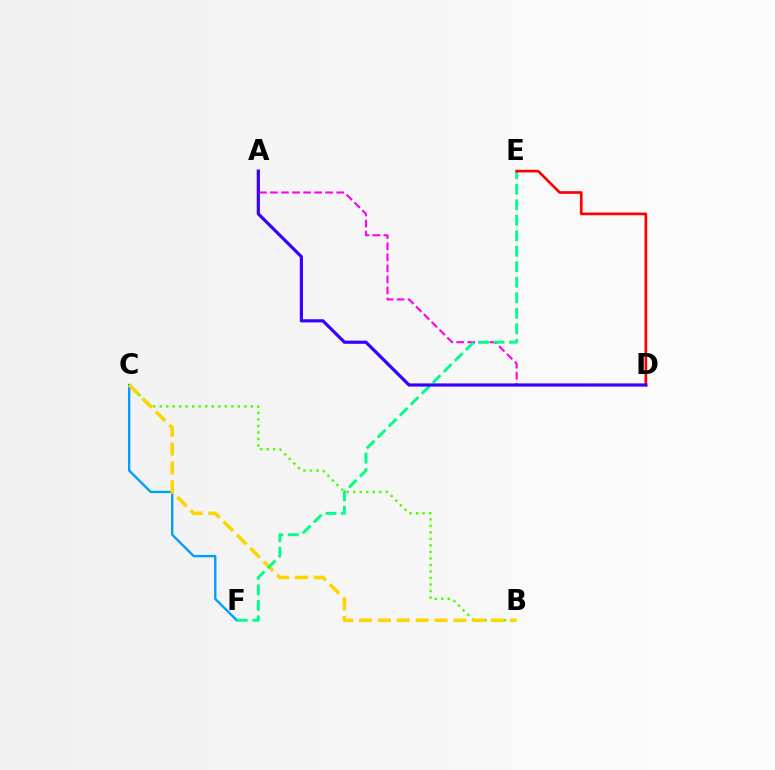{('C', 'F'): [{'color': '#009eff', 'line_style': 'solid', 'thickness': 1.7}], ('B', 'C'): [{'color': '#4fff00', 'line_style': 'dotted', 'thickness': 1.77}, {'color': '#ffd500', 'line_style': 'dashed', 'thickness': 2.56}], ('A', 'D'): [{'color': '#ff00ed', 'line_style': 'dashed', 'thickness': 1.5}, {'color': '#3700ff', 'line_style': 'solid', 'thickness': 2.3}], ('E', 'F'): [{'color': '#00ff86', 'line_style': 'dashed', 'thickness': 2.11}], ('D', 'E'): [{'color': '#ff0000', 'line_style': 'solid', 'thickness': 1.93}]}